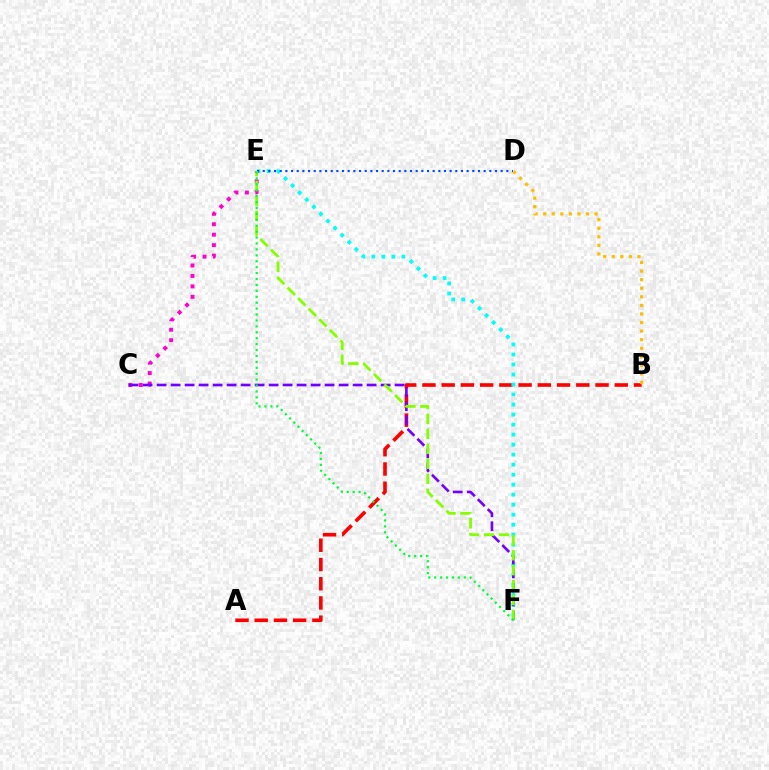{('A', 'B'): [{'color': '#ff0000', 'line_style': 'dashed', 'thickness': 2.61}], ('E', 'F'): [{'color': '#00fff6', 'line_style': 'dotted', 'thickness': 2.72}, {'color': '#84ff00', 'line_style': 'dashed', 'thickness': 2.03}, {'color': '#00ff39', 'line_style': 'dotted', 'thickness': 1.61}], ('D', 'E'): [{'color': '#004bff', 'line_style': 'dotted', 'thickness': 1.54}], ('C', 'E'): [{'color': '#ff00cf', 'line_style': 'dotted', 'thickness': 2.84}], ('B', 'D'): [{'color': '#ffbd00', 'line_style': 'dotted', 'thickness': 2.33}], ('C', 'F'): [{'color': '#7200ff', 'line_style': 'dashed', 'thickness': 1.9}]}